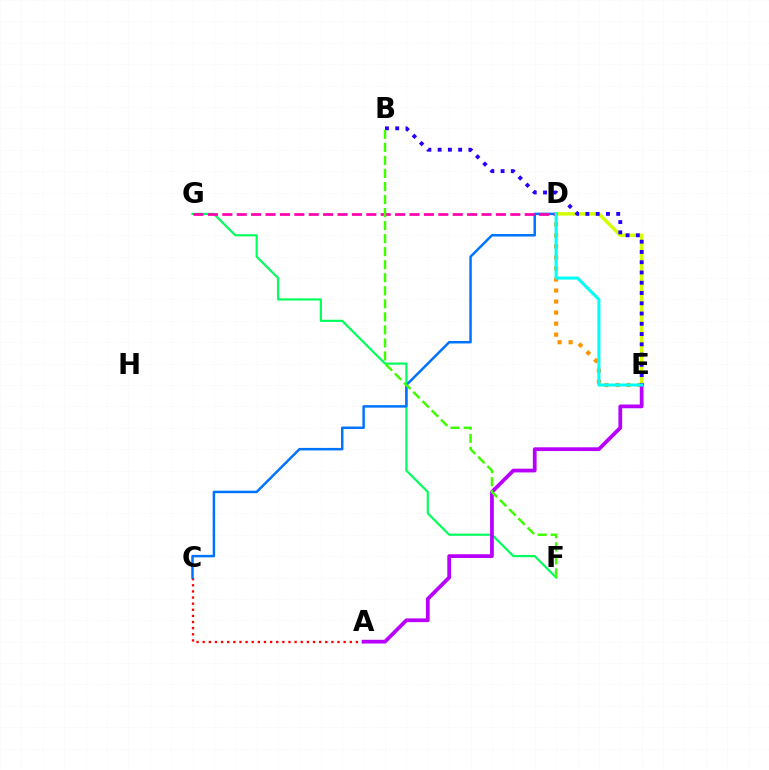{('D', 'E'): [{'color': '#d1ff00', 'line_style': 'solid', 'thickness': 2.47}, {'color': '#ff9400', 'line_style': 'dotted', 'thickness': 3.0}, {'color': '#00fff6', 'line_style': 'solid', 'thickness': 2.21}], ('F', 'G'): [{'color': '#00ff5c', 'line_style': 'solid', 'thickness': 1.57}], ('A', 'C'): [{'color': '#ff0000', 'line_style': 'dotted', 'thickness': 1.66}], ('C', 'D'): [{'color': '#0074ff', 'line_style': 'solid', 'thickness': 1.8}], ('D', 'G'): [{'color': '#ff00ac', 'line_style': 'dashed', 'thickness': 1.96}], ('A', 'E'): [{'color': '#b900ff', 'line_style': 'solid', 'thickness': 2.7}], ('B', 'E'): [{'color': '#2500ff', 'line_style': 'dotted', 'thickness': 2.79}], ('B', 'F'): [{'color': '#3dff00', 'line_style': 'dashed', 'thickness': 1.77}]}